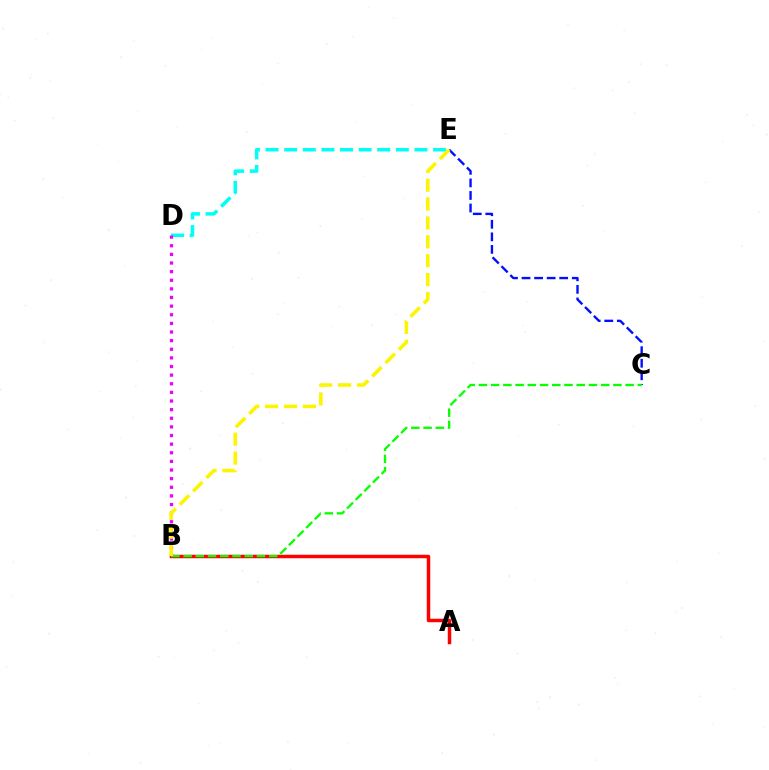{('C', 'E'): [{'color': '#0010ff', 'line_style': 'dashed', 'thickness': 1.71}], ('D', 'E'): [{'color': '#00fff6', 'line_style': 'dashed', 'thickness': 2.53}], ('B', 'D'): [{'color': '#ee00ff', 'line_style': 'dotted', 'thickness': 2.34}], ('A', 'B'): [{'color': '#ff0000', 'line_style': 'solid', 'thickness': 2.5}], ('B', 'C'): [{'color': '#08ff00', 'line_style': 'dashed', 'thickness': 1.66}], ('B', 'E'): [{'color': '#fcf500', 'line_style': 'dashed', 'thickness': 2.56}]}